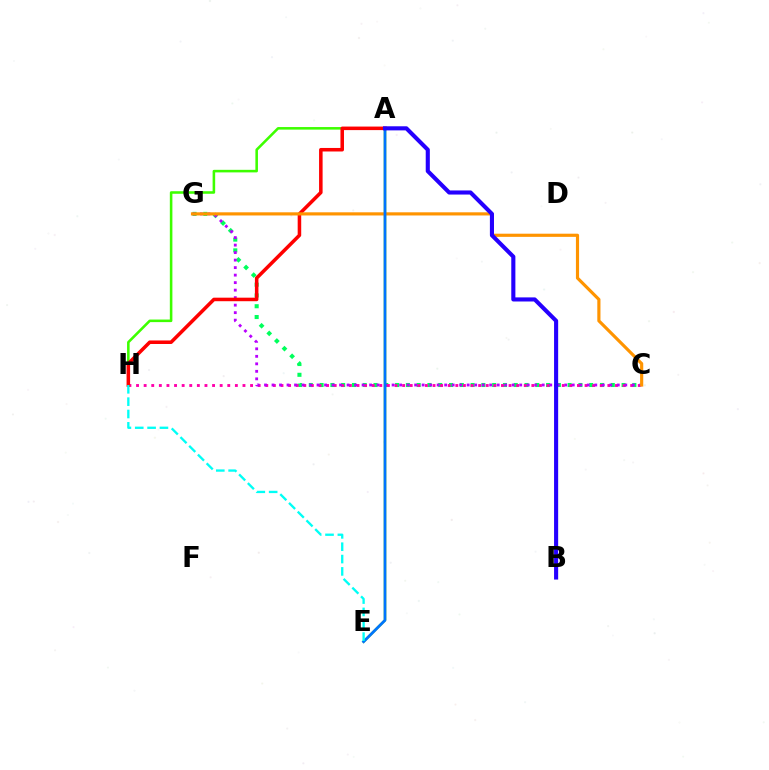{('A', 'E'): [{'color': '#d1ff00', 'line_style': 'solid', 'thickness': 1.86}, {'color': '#0074ff', 'line_style': 'solid', 'thickness': 2.01}], ('C', 'G'): [{'color': '#00ff5c', 'line_style': 'dotted', 'thickness': 2.93}, {'color': '#b900ff', 'line_style': 'dotted', 'thickness': 2.04}, {'color': '#ff9400', 'line_style': 'solid', 'thickness': 2.28}], ('C', 'H'): [{'color': '#ff00ac', 'line_style': 'dotted', 'thickness': 2.07}], ('A', 'H'): [{'color': '#3dff00', 'line_style': 'solid', 'thickness': 1.85}, {'color': '#ff0000', 'line_style': 'solid', 'thickness': 2.54}], ('A', 'B'): [{'color': '#2500ff', 'line_style': 'solid', 'thickness': 2.95}], ('E', 'H'): [{'color': '#00fff6', 'line_style': 'dashed', 'thickness': 1.68}]}